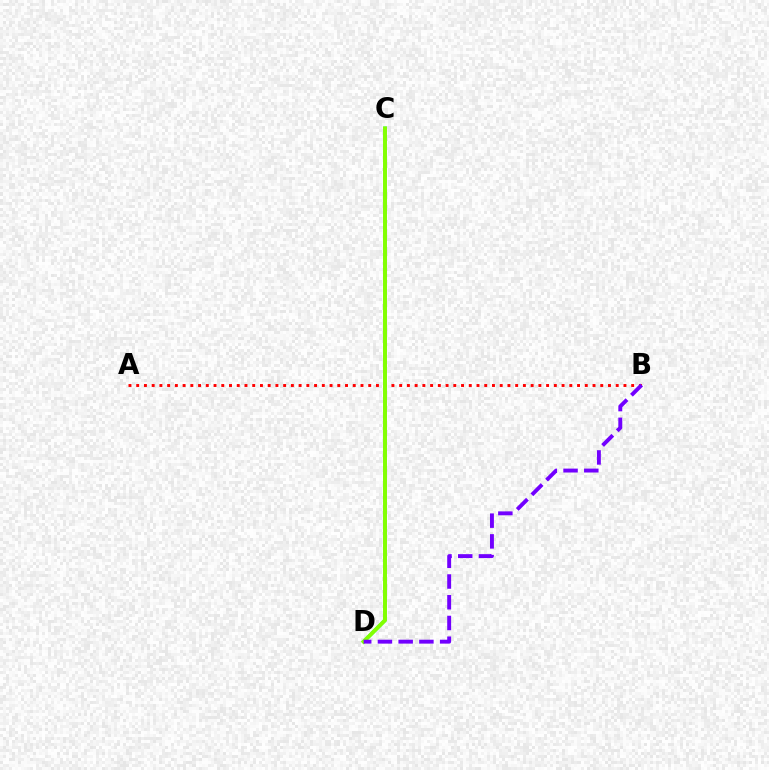{('C', 'D'): [{'color': '#00fff6', 'line_style': 'solid', 'thickness': 2.51}, {'color': '#84ff00', 'line_style': 'solid', 'thickness': 2.83}], ('A', 'B'): [{'color': '#ff0000', 'line_style': 'dotted', 'thickness': 2.1}], ('B', 'D'): [{'color': '#7200ff', 'line_style': 'dashed', 'thickness': 2.82}]}